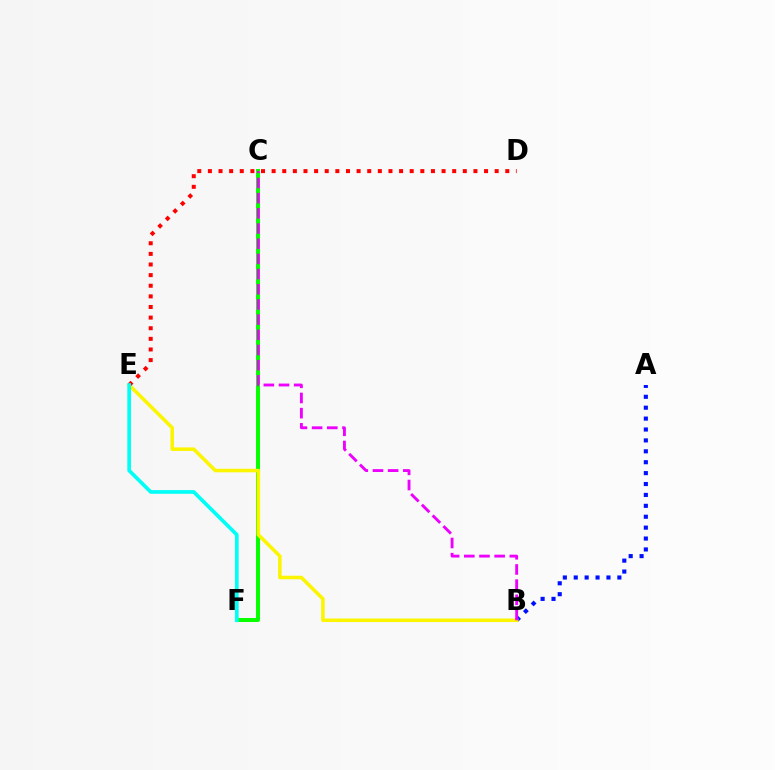{('A', 'B'): [{'color': '#0010ff', 'line_style': 'dotted', 'thickness': 2.96}], ('C', 'F'): [{'color': '#08ff00', 'line_style': 'solid', 'thickness': 2.87}], ('B', 'E'): [{'color': '#fcf500', 'line_style': 'solid', 'thickness': 2.54}], ('D', 'E'): [{'color': '#ff0000', 'line_style': 'dotted', 'thickness': 2.89}], ('B', 'C'): [{'color': '#ee00ff', 'line_style': 'dashed', 'thickness': 2.06}], ('E', 'F'): [{'color': '#00fff6', 'line_style': 'solid', 'thickness': 2.64}]}